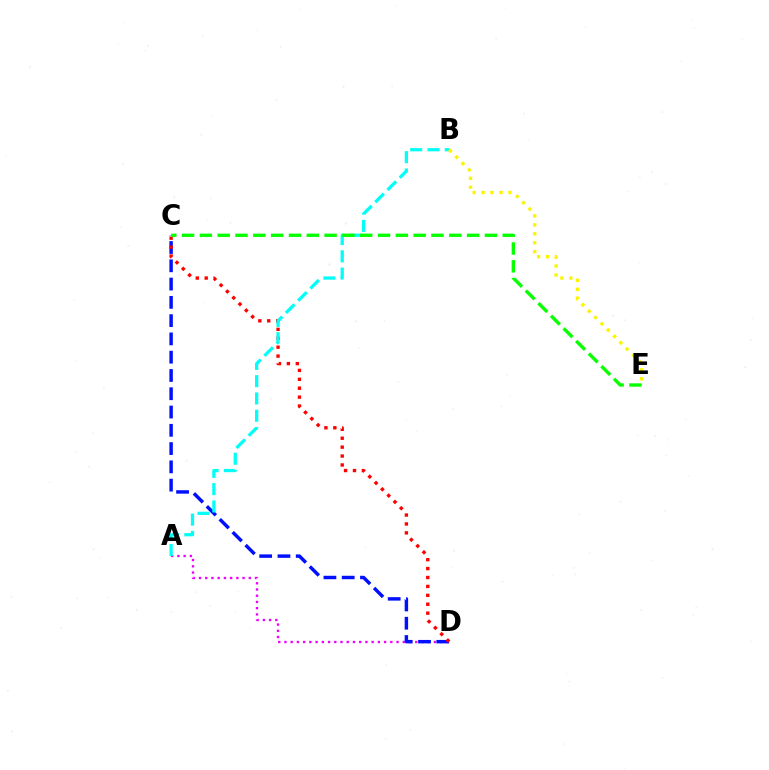{('A', 'D'): [{'color': '#ee00ff', 'line_style': 'dotted', 'thickness': 1.69}], ('C', 'D'): [{'color': '#0010ff', 'line_style': 'dashed', 'thickness': 2.48}, {'color': '#ff0000', 'line_style': 'dotted', 'thickness': 2.42}], ('A', 'B'): [{'color': '#00fff6', 'line_style': 'dashed', 'thickness': 2.35}], ('C', 'E'): [{'color': '#08ff00', 'line_style': 'dashed', 'thickness': 2.42}], ('B', 'E'): [{'color': '#fcf500', 'line_style': 'dotted', 'thickness': 2.43}]}